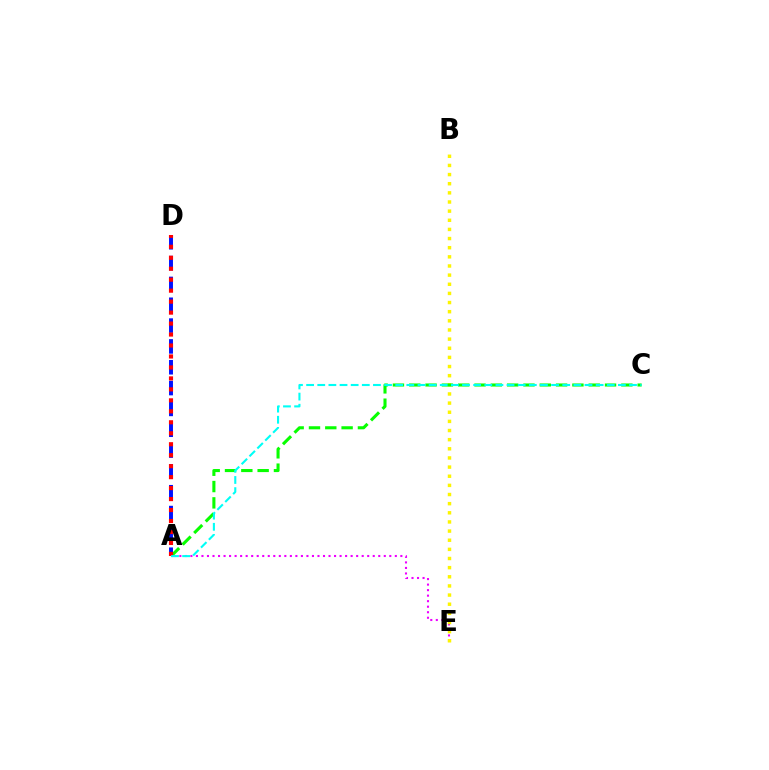{('A', 'E'): [{'color': '#ee00ff', 'line_style': 'dotted', 'thickness': 1.5}], ('A', 'D'): [{'color': '#0010ff', 'line_style': 'dashed', 'thickness': 2.83}, {'color': '#ff0000', 'line_style': 'dotted', 'thickness': 2.98}], ('B', 'E'): [{'color': '#fcf500', 'line_style': 'dotted', 'thickness': 2.48}], ('A', 'C'): [{'color': '#08ff00', 'line_style': 'dashed', 'thickness': 2.22}, {'color': '#00fff6', 'line_style': 'dashed', 'thickness': 1.51}]}